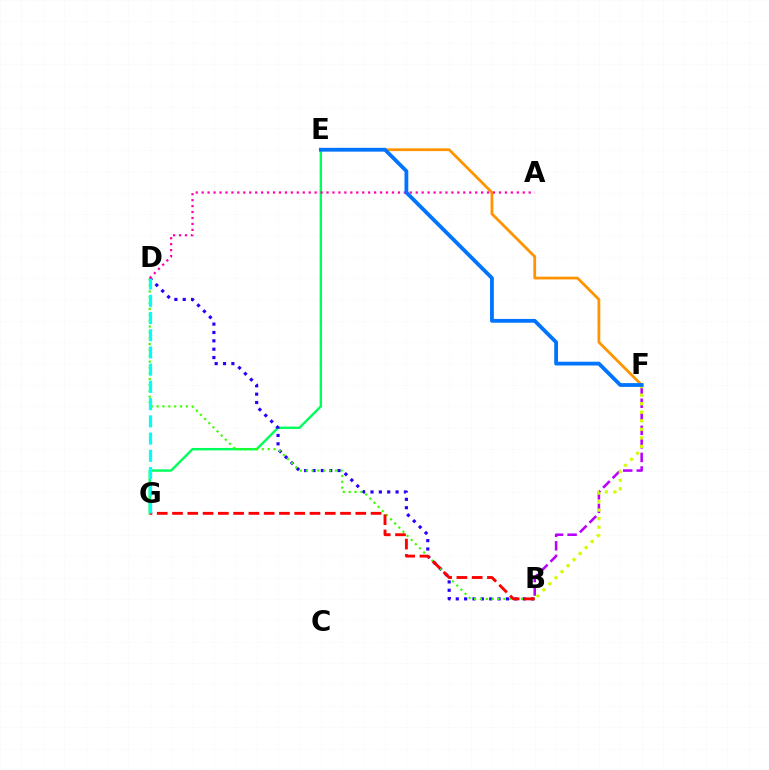{('B', 'F'): [{'color': '#b900ff', 'line_style': 'dashed', 'thickness': 1.84}, {'color': '#d1ff00', 'line_style': 'dotted', 'thickness': 2.32}], ('E', 'G'): [{'color': '#00ff5c', 'line_style': 'solid', 'thickness': 1.74}], ('B', 'D'): [{'color': '#2500ff', 'line_style': 'dotted', 'thickness': 2.27}, {'color': '#3dff00', 'line_style': 'dotted', 'thickness': 1.59}], ('B', 'G'): [{'color': '#ff0000', 'line_style': 'dashed', 'thickness': 2.07}], ('E', 'F'): [{'color': '#ff9400', 'line_style': 'solid', 'thickness': 1.99}, {'color': '#0074ff', 'line_style': 'solid', 'thickness': 2.73}], ('D', 'G'): [{'color': '#00fff6', 'line_style': 'dashed', 'thickness': 2.34}], ('A', 'D'): [{'color': '#ff00ac', 'line_style': 'dotted', 'thickness': 1.62}]}